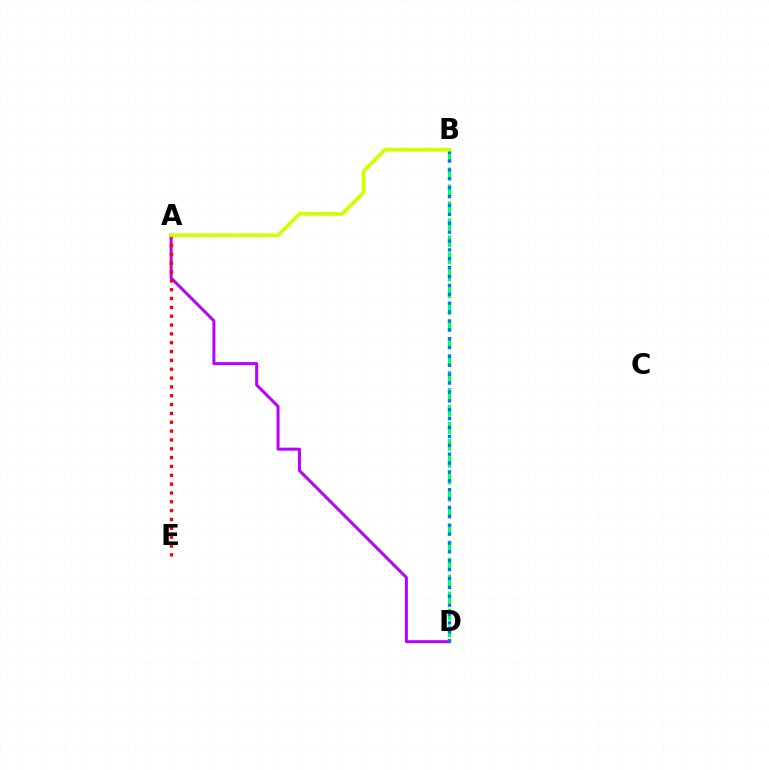{('A', 'D'): [{'color': '#b900ff', 'line_style': 'solid', 'thickness': 2.16}], ('B', 'D'): [{'color': '#00ff5c', 'line_style': 'dashed', 'thickness': 2.3}, {'color': '#0074ff', 'line_style': 'dotted', 'thickness': 2.41}], ('A', 'E'): [{'color': '#ff0000', 'line_style': 'dotted', 'thickness': 2.4}], ('A', 'B'): [{'color': '#d1ff00', 'line_style': 'solid', 'thickness': 2.67}]}